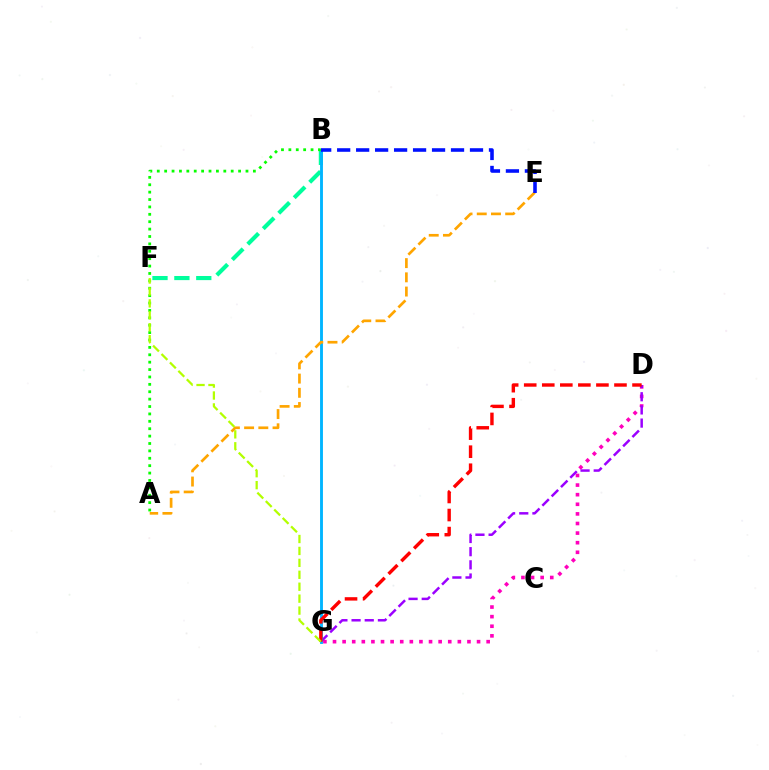{('D', 'G'): [{'color': '#ff00bd', 'line_style': 'dotted', 'thickness': 2.61}, {'color': '#9b00ff', 'line_style': 'dashed', 'thickness': 1.79}, {'color': '#ff0000', 'line_style': 'dashed', 'thickness': 2.45}], ('B', 'F'): [{'color': '#00ff9d', 'line_style': 'dashed', 'thickness': 2.97}], ('B', 'G'): [{'color': '#00b5ff', 'line_style': 'solid', 'thickness': 2.07}], ('A', 'B'): [{'color': '#08ff00', 'line_style': 'dotted', 'thickness': 2.01}], ('A', 'E'): [{'color': '#ffa500', 'line_style': 'dashed', 'thickness': 1.93}], ('B', 'E'): [{'color': '#0010ff', 'line_style': 'dashed', 'thickness': 2.58}], ('F', 'G'): [{'color': '#b3ff00', 'line_style': 'dashed', 'thickness': 1.62}]}